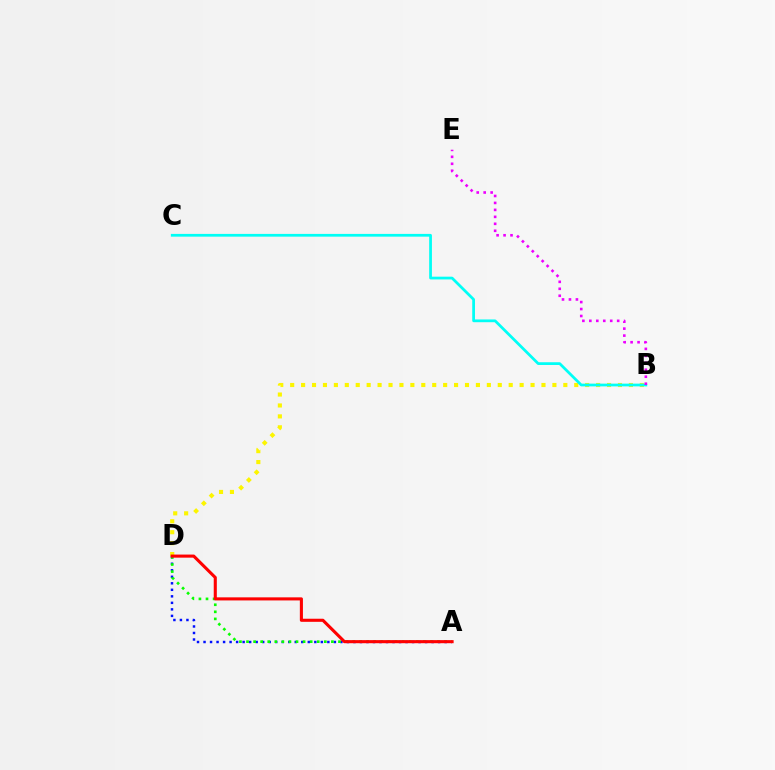{('B', 'D'): [{'color': '#fcf500', 'line_style': 'dotted', 'thickness': 2.97}], ('A', 'D'): [{'color': '#0010ff', 'line_style': 'dotted', 'thickness': 1.77}, {'color': '#08ff00', 'line_style': 'dotted', 'thickness': 1.92}, {'color': '#ff0000', 'line_style': 'solid', 'thickness': 2.22}], ('B', 'C'): [{'color': '#00fff6', 'line_style': 'solid', 'thickness': 1.98}], ('B', 'E'): [{'color': '#ee00ff', 'line_style': 'dotted', 'thickness': 1.89}]}